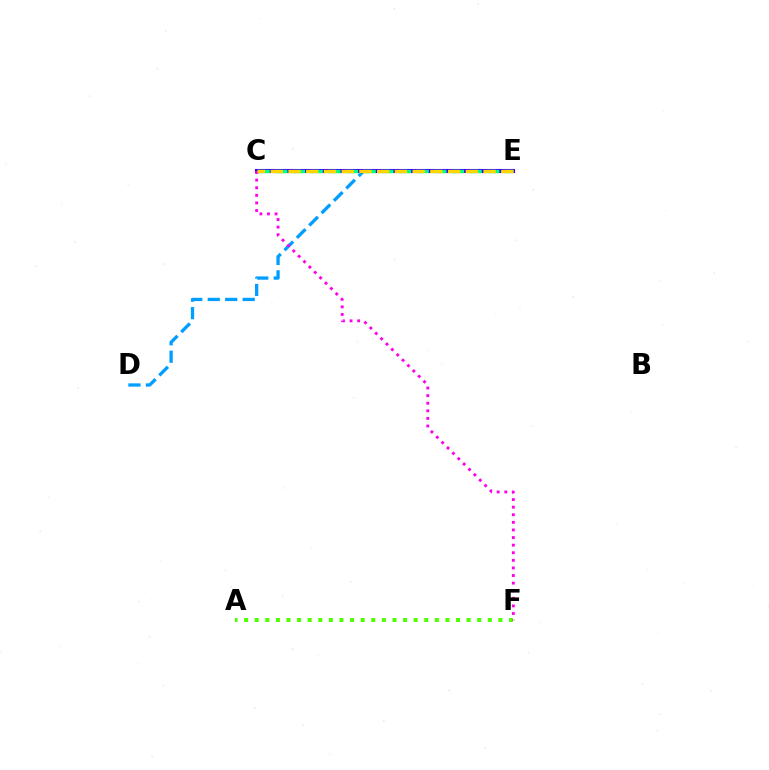{('C', 'E'): [{'color': '#ff0000', 'line_style': 'solid', 'thickness': 1.55}, {'color': '#3700ff', 'line_style': 'solid', 'thickness': 2.94}, {'color': '#00ff86', 'line_style': 'dashed', 'thickness': 2.4}, {'color': '#ffd500', 'line_style': 'dashed', 'thickness': 2.41}], ('D', 'E'): [{'color': '#009eff', 'line_style': 'dashed', 'thickness': 2.37}], ('A', 'F'): [{'color': '#4fff00', 'line_style': 'dotted', 'thickness': 2.88}], ('C', 'F'): [{'color': '#ff00ed', 'line_style': 'dotted', 'thickness': 2.06}]}